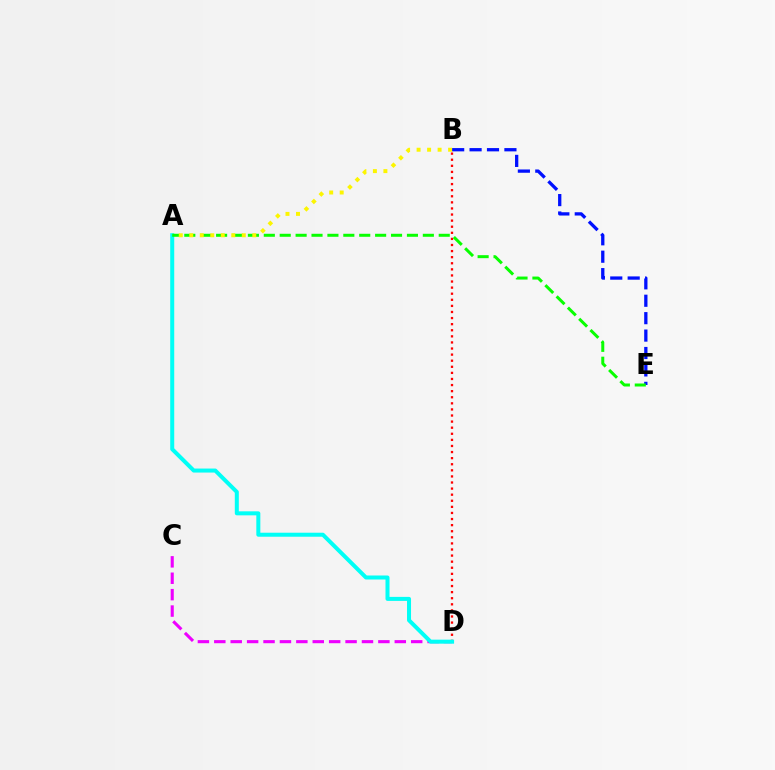{('C', 'D'): [{'color': '#ee00ff', 'line_style': 'dashed', 'thickness': 2.23}], ('B', 'D'): [{'color': '#ff0000', 'line_style': 'dotted', 'thickness': 1.65}], ('B', 'E'): [{'color': '#0010ff', 'line_style': 'dashed', 'thickness': 2.37}], ('A', 'D'): [{'color': '#00fff6', 'line_style': 'solid', 'thickness': 2.89}], ('A', 'E'): [{'color': '#08ff00', 'line_style': 'dashed', 'thickness': 2.16}], ('A', 'B'): [{'color': '#fcf500', 'line_style': 'dotted', 'thickness': 2.85}]}